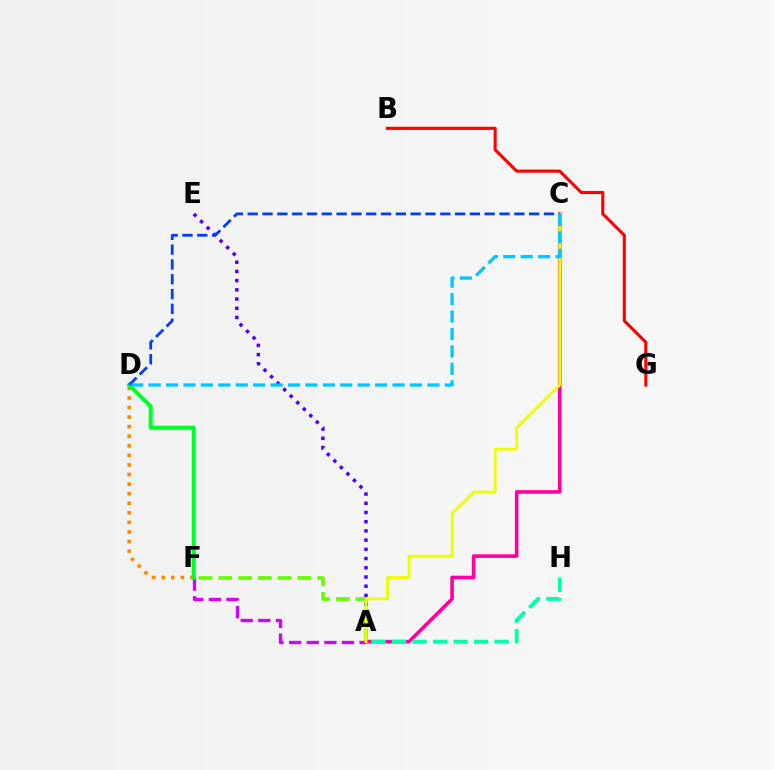{('A', 'F'): [{'color': '#d600ff', 'line_style': 'dashed', 'thickness': 2.39}, {'color': '#66ff00', 'line_style': 'dashed', 'thickness': 2.69}], ('B', 'G'): [{'color': '#ff0000', 'line_style': 'solid', 'thickness': 2.23}], ('A', 'E'): [{'color': '#4f00ff', 'line_style': 'dotted', 'thickness': 2.5}], ('A', 'C'): [{'color': '#ff00a0', 'line_style': 'solid', 'thickness': 2.58}, {'color': '#eeff00', 'line_style': 'solid', 'thickness': 2.03}], ('A', 'H'): [{'color': '#00ffaf', 'line_style': 'dashed', 'thickness': 2.79}], ('D', 'F'): [{'color': '#ff8800', 'line_style': 'dotted', 'thickness': 2.6}, {'color': '#00ff27', 'line_style': 'solid', 'thickness': 2.92}], ('C', 'D'): [{'color': '#003fff', 'line_style': 'dashed', 'thickness': 2.01}, {'color': '#00c7ff', 'line_style': 'dashed', 'thickness': 2.37}]}